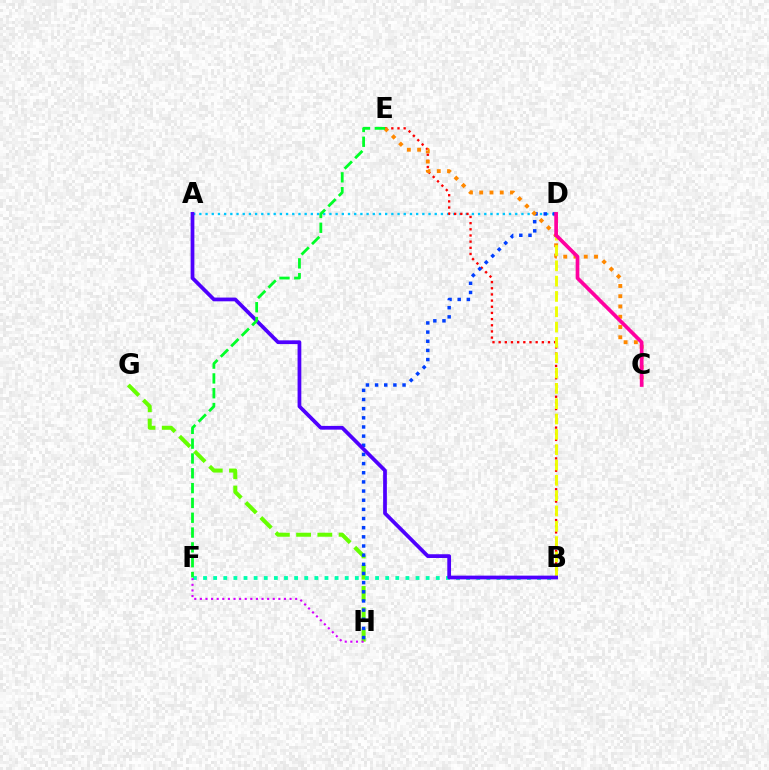{('G', 'H'): [{'color': '#66ff00', 'line_style': 'dashed', 'thickness': 2.89}], ('A', 'D'): [{'color': '#00c7ff', 'line_style': 'dotted', 'thickness': 1.68}], ('B', 'E'): [{'color': '#ff0000', 'line_style': 'dotted', 'thickness': 1.68}], ('D', 'H'): [{'color': '#003fff', 'line_style': 'dotted', 'thickness': 2.49}], ('B', 'F'): [{'color': '#00ffaf', 'line_style': 'dotted', 'thickness': 2.75}], ('C', 'E'): [{'color': '#ff8800', 'line_style': 'dotted', 'thickness': 2.79}], ('B', 'D'): [{'color': '#eeff00', 'line_style': 'dashed', 'thickness': 2.08}], ('F', 'H'): [{'color': '#d600ff', 'line_style': 'dotted', 'thickness': 1.52}], ('A', 'B'): [{'color': '#4f00ff', 'line_style': 'solid', 'thickness': 2.69}], ('E', 'F'): [{'color': '#00ff27', 'line_style': 'dashed', 'thickness': 2.01}], ('C', 'D'): [{'color': '#ff00a0', 'line_style': 'solid', 'thickness': 2.66}]}